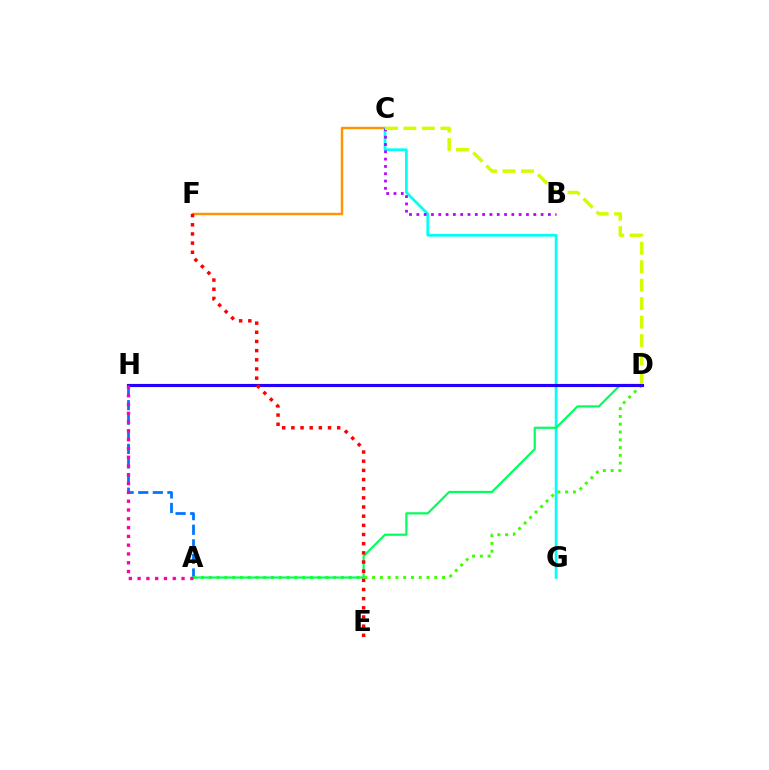{('C', 'F'): [{'color': '#ff9400', 'line_style': 'solid', 'thickness': 1.75}], ('A', 'H'): [{'color': '#0074ff', 'line_style': 'dashed', 'thickness': 1.98}, {'color': '#ff00ac', 'line_style': 'dotted', 'thickness': 2.39}], ('C', 'G'): [{'color': '#00fff6', 'line_style': 'solid', 'thickness': 1.96}], ('A', 'D'): [{'color': '#3dff00', 'line_style': 'dotted', 'thickness': 2.11}, {'color': '#00ff5c', 'line_style': 'solid', 'thickness': 1.58}], ('D', 'H'): [{'color': '#2500ff', 'line_style': 'solid', 'thickness': 2.25}], ('B', 'C'): [{'color': '#b900ff', 'line_style': 'dotted', 'thickness': 1.99}], ('C', 'D'): [{'color': '#d1ff00', 'line_style': 'dashed', 'thickness': 2.51}], ('E', 'F'): [{'color': '#ff0000', 'line_style': 'dotted', 'thickness': 2.49}]}